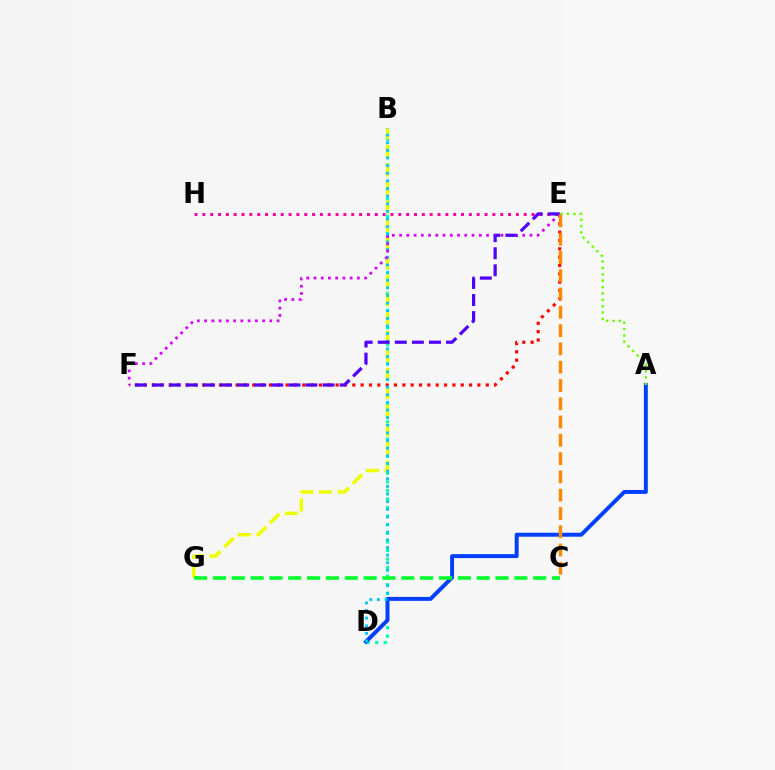{('E', 'F'): [{'color': '#ff0000', 'line_style': 'dotted', 'thickness': 2.27}, {'color': '#d600ff', 'line_style': 'dotted', 'thickness': 1.97}, {'color': '#4f00ff', 'line_style': 'dashed', 'thickness': 2.32}], ('B', 'D'): [{'color': '#00ffaf', 'line_style': 'dotted', 'thickness': 2.33}, {'color': '#00c7ff', 'line_style': 'dotted', 'thickness': 2.08}], ('B', 'G'): [{'color': '#eeff00', 'line_style': 'dashed', 'thickness': 2.52}], ('A', 'D'): [{'color': '#003fff', 'line_style': 'solid', 'thickness': 2.84}], ('C', 'G'): [{'color': '#00ff27', 'line_style': 'dashed', 'thickness': 2.56}], ('E', 'H'): [{'color': '#ff00a0', 'line_style': 'dotted', 'thickness': 2.13}], ('C', 'E'): [{'color': '#ff8800', 'line_style': 'dashed', 'thickness': 2.48}], ('A', 'E'): [{'color': '#66ff00', 'line_style': 'dotted', 'thickness': 1.73}]}